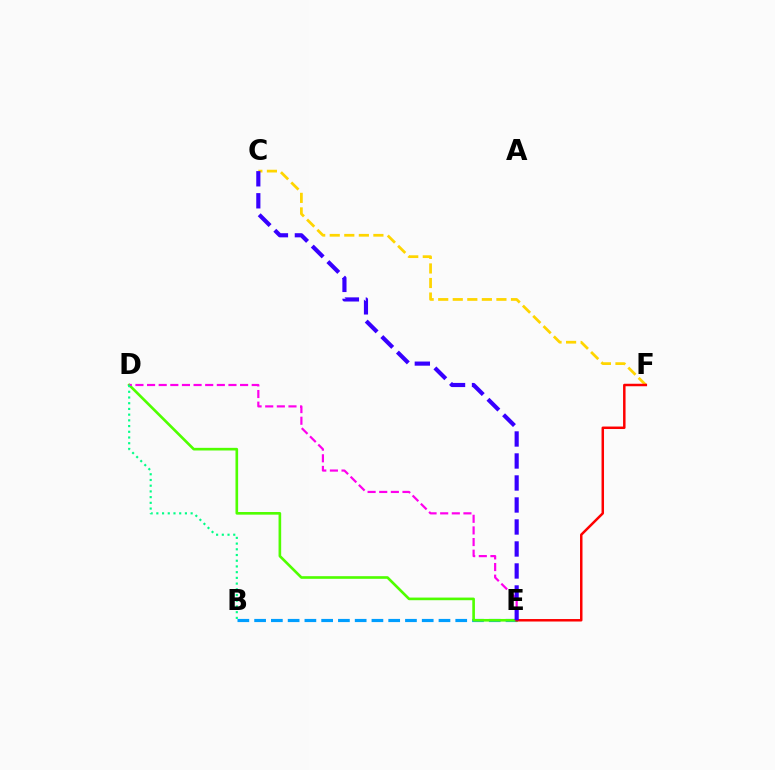{('B', 'E'): [{'color': '#009eff', 'line_style': 'dashed', 'thickness': 2.28}], ('D', 'E'): [{'color': '#4fff00', 'line_style': 'solid', 'thickness': 1.9}, {'color': '#ff00ed', 'line_style': 'dashed', 'thickness': 1.58}], ('C', 'F'): [{'color': '#ffd500', 'line_style': 'dashed', 'thickness': 1.98}], ('E', 'F'): [{'color': '#ff0000', 'line_style': 'solid', 'thickness': 1.79}], ('B', 'D'): [{'color': '#00ff86', 'line_style': 'dotted', 'thickness': 1.55}], ('C', 'E'): [{'color': '#3700ff', 'line_style': 'dashed', 'thickness': 2.99}]}